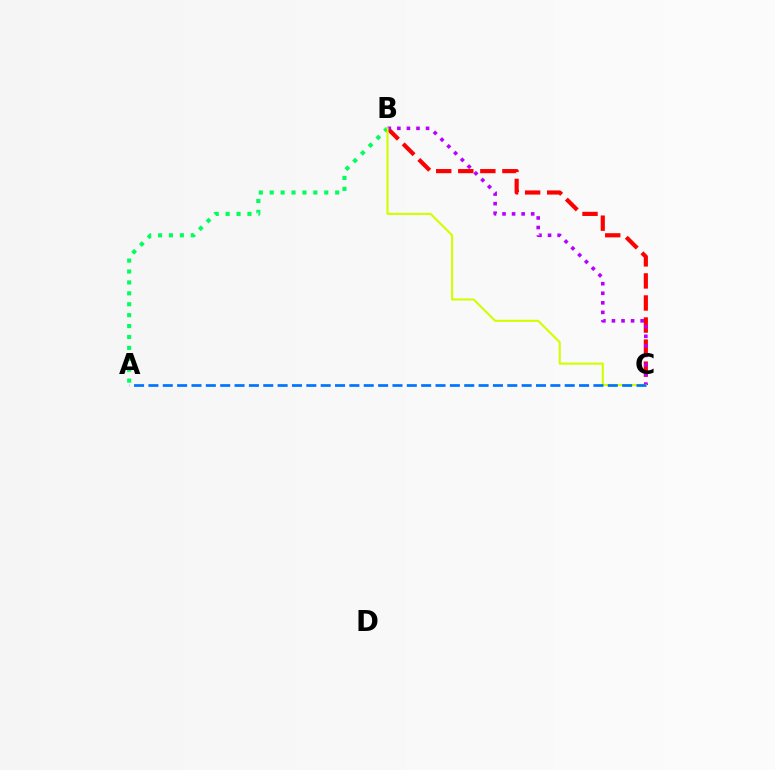{('A', 'B'): [{'color': '#00ff5c', 'line_style': 'dotted', 'thickness': 2.96}], ('B', 'C'): [{'color': '#ff0000', 'line_style': 'dashed', 'thickness': 3.0}, {'color': '#b900ff', 'line_style': 'dotted', 'thickness': 2.6}, {'color': '#d1ff00', 'line_style': 'solid', 'thickness': 1.52}], ('A', 'C'): [{'color': '#0074ff', 'line_style': 'dashed', 'thickness': 1.95}]}